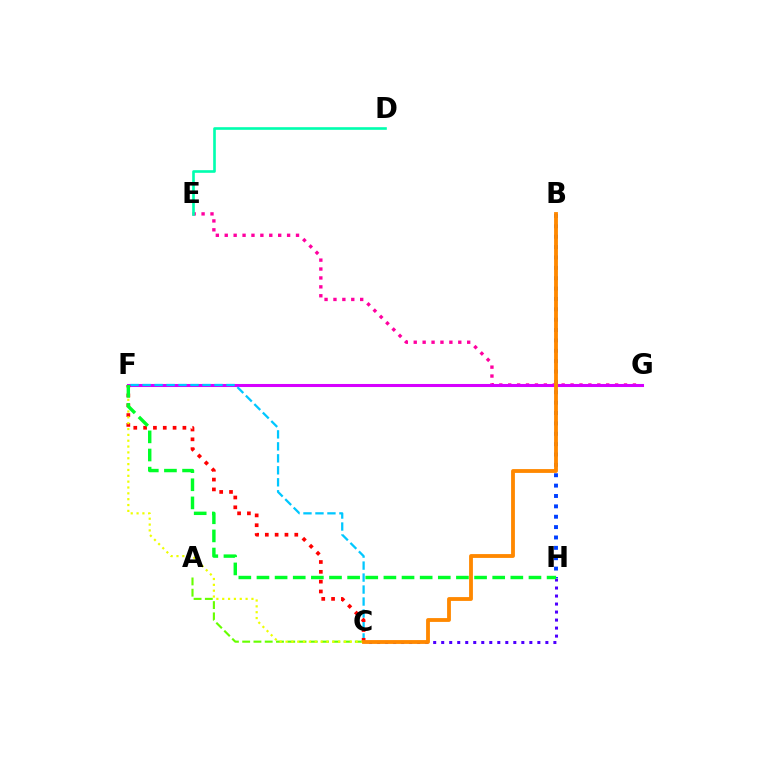{('B', 'H'): [{'color': '#003fff', 'line_style': 'dotted', 'thickness': 2.82}], ('E', 'G'): [{'color': '#ff00a0', 'line_style': 'dotted', 'thickness': 2.42}], ('F', 'G'): [{'color': '#d600ff', 'line_style': 'solid', 'thickness': 2.2}], ('D', 'E'): [{'color': '#00ffaf', 'line_style': 'solid', 'thickness': 1.89}], ('A', 'C'): [{'color': '#66ff00', 'line_style': 'dashed', 'thickness': 1.53}], ('C', 'H'): [{'color': '#4f00ff', 'line_style': 'dotted', 'thickness': 2.18}], ('C', 'F'): [{'color': '#00c7ff', 'line_style': 'dashed', 'thickness': 1.63}, {'color': '#ff0000', 'line_style': 'dotted', 'thickness': 2.67}, {'color': '#eeff00', 'line_style': 'dotted', 'thickness': 1.59}], ('B', 'C'): [{'color': '#ff8800', 'line_style': 'solid', 'thickness': 2.76}], ('F', 'H'): [{'color': '#00ff27', 'line_style': 'dashed', 'thickness': 2.46}]}